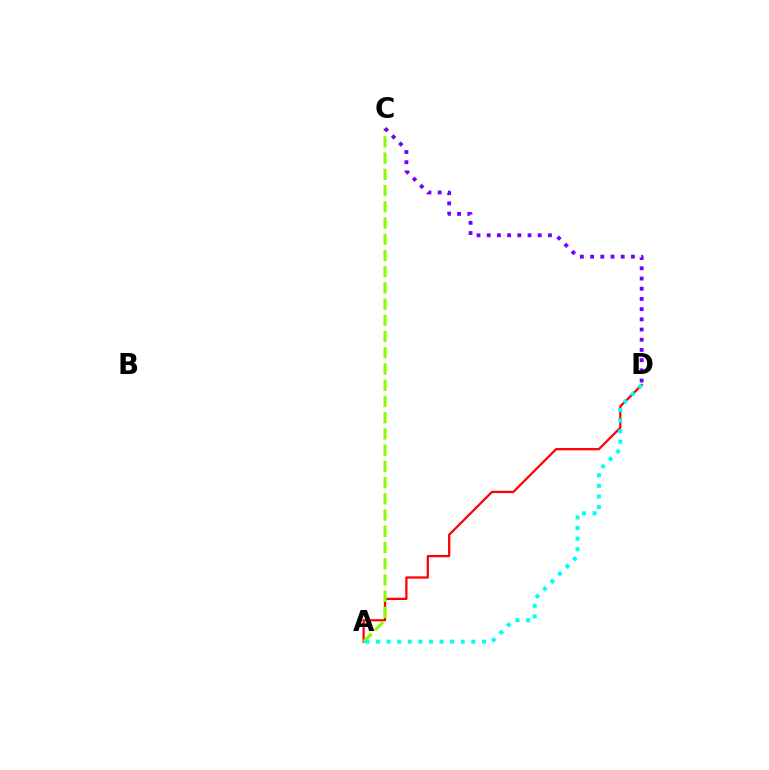{('A', 'D'): [{'color': '#ff0000', 'line_style': 'solid', 'thickness': 1.62}, {'color': '#00fff6', 'line_style': 'dotted', 'thickness': 2.88}], ('A', 'C'): [{'color': '#84ff00', 'line_style': 'dashed', 'thickness': 2.2}], ('C', 'D'): [{'color': '#7200ff', 'line_style': 'dotted', 'thickness': 2.77}]}